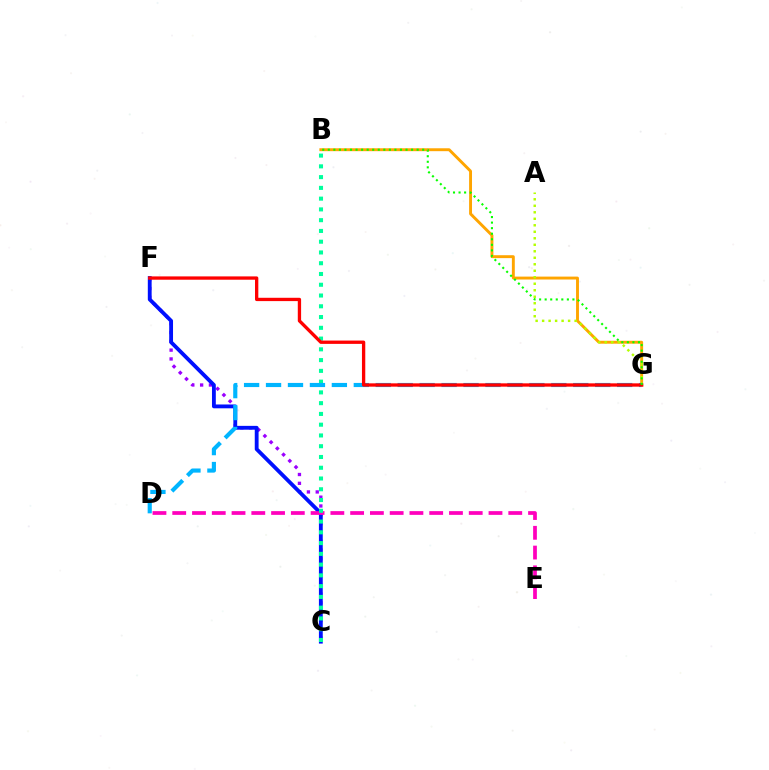{('B', 'G'): [{'color': '#ffa500', 'line_style': 'solid', 'thickness': 2.09}, {'color': '#08ff00', 'line_style': 'dotted', 'thickness': 1.51}], ('C', 'F'): [{'color': '#9b00ff', 'line_style': 'dotted', 'thickness': 2.39}, {'color': '#0010ff', 'line_style': 'solid', 'thickness': 2.76}], ('A', 'G'): [{'color': '#b3ff00', 'line_style': 'dotted', 'thickness': 1.77}], ('D', 'E'): [{'color': '#ff00bd', 'line_style': 'dashed', 'thickness': 2.69}], ('B', 'C'): [{'color': '#00ff9d', 'line_style': 'dotted', 'thickness': 2.92}], ('D', 'G'): [{'color': '#00b5ff', 'line_style': 'dashed', 'thickness': 2.98}], ('F', 'G'): [{'color': '#ff0000', 'line_style': 'solid', 'thickness': 2.39}]}